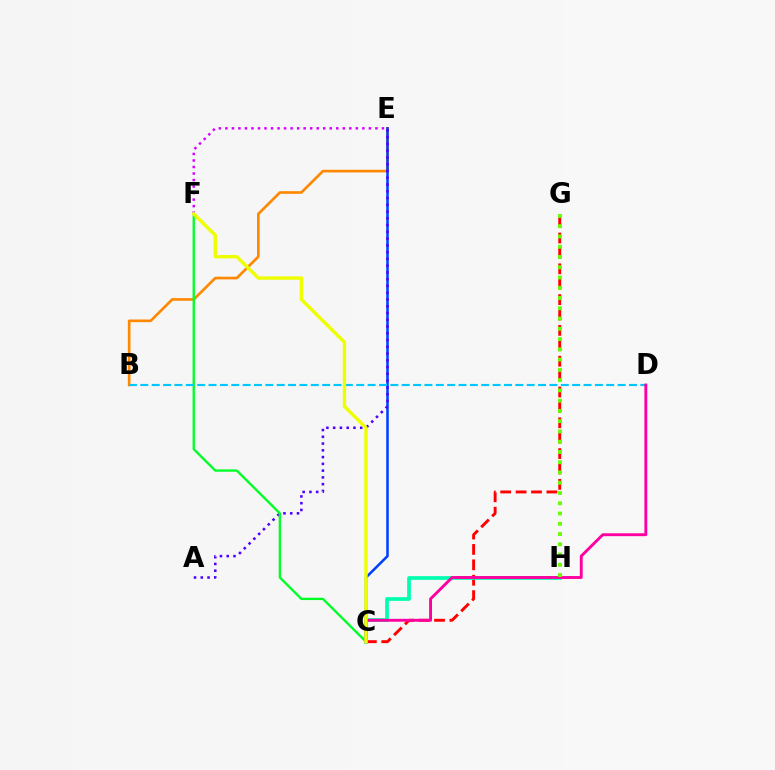{('B', 'E'): [{'color': '#ff8800', 'line_style': 'solid', 'thickness': 1.91}], ('C', 'G'): [{'color': '#ff0000', 'line_style': 'dashed', 'thickness': 2.09}], ('C', 'E'): [{'color': '#003fff', 'line_style': 'solid', 'thickness': 1.83}], ('A', 'E'): [{'color': '#4f00ff', 'line_style': 'dotted', 'thickness': 1.84}], ('C', 'F'): [{'color': '#00ff27', 'line_style': 'solid', 'thickness': 1.69}, {'color': '#eeff00', 'line_style': 'solid', 'thickness': 2.44}], ('C', 'H'): [{'color': '#00ffaf', 'line_style': 'solid', 'thickness': 2.68}], ('E', 'F'): [{'color': '#d600ff', 'line_style': 'dotted', 'thickness': 1.77}], ('B', 'D'): [{'color': '#00c7ff', 'line_style': 'dashed', 'thickness': 1.54}], ('C', 'D'): [{'color': '#ff00a0', 'line_style': 'solid', 'thickness': 2.08}], ('G', 'H'): [{'color': '#66ff00', 'line_style': 'dotted', 'thickness': 2.79}]}